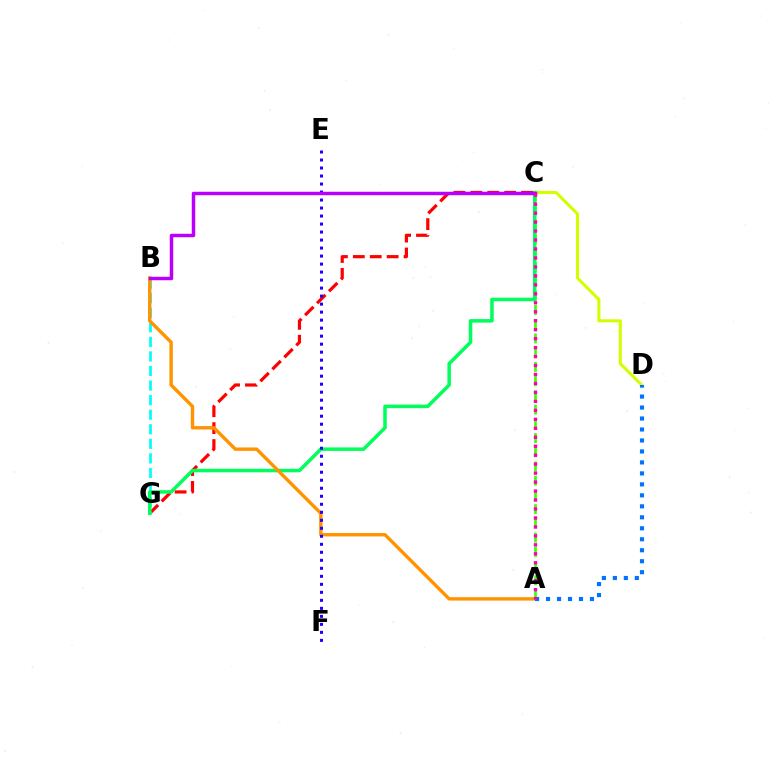{('A', 'C'): [{'color': '#3dff00', 'line_style': 'dashed', 'thickness': 1.93}, {'color': '#ff00ac', 'line_style': 'dotted', 'thickness': 2.44}], ('C', 'G'): [{'color': '#ff0000', 'line_style': 'dashed', 'thickness': 2.3}, {'color': '#00ff5c', 'line_style': 'solid', 'thickness': 2.52}], ('B', 'G'): [{'color': '#00fff6', 'line_style': 'dashed', 'thickness': 1.98}], ('C', 'D'): [{'color': '#d1ff00', 'line_style': 'solid', 'thickness': 2.21}], ('A', 'B'): [{'color': '#ff9400', 'line_style': 'solid', 'thickness': 2.44}], ('E', 'F'): [{'color': '#2500ff', 'line_style': 'dotted', 'thickness': 2.18}], ('A', 'D'): [{'color': '#0074ff', 'line_style': 'dotted', 'thickness': 2.98}], ('B', 'C'): [{'color': '#b900ff', 'line_style': 'solid', 'thickness': 2.5}]}